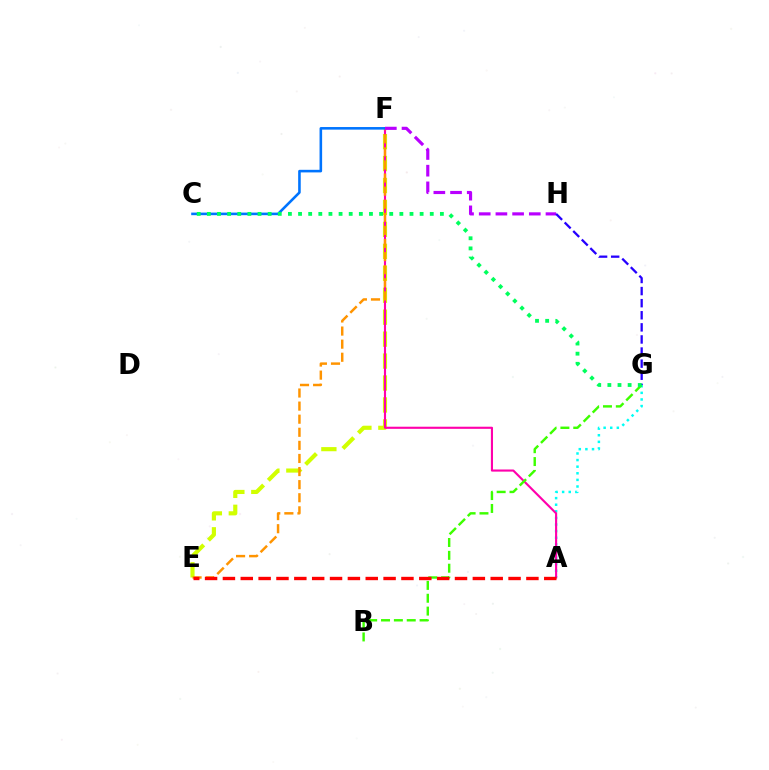{('E', 'F'): [{'color': '#d1ff00', 'line_style': 'dashed', 'thickness': 2.98}, {'color': '#ff9400', 'line_style': 'dashed', 'thickness': 1.78}], ('A', 'G'): [{'color': '#00fff6', 'line_style': 'dotted', 'thickness': 1.79}], ('A', 'F'): [{'color': '#ff00ac', 'line_style': 'solid', 'thickness': 1.53}], ('B', 'G'): [{'color': '#3dff00', 'line_style': 'dashed', 'thickness': 1.75}], ('C', 'F'): [{'color': '#0074ff', 'line_style': 'solid', 'thickness': 1.86}], ('F', 'H'): [{'color': '#b900ff', 'line_style': 'dashed', 'thickness': 2.27}], ('G', 'H'): [{'color': '#2500ff', 'line_style': 'dashed', 'thickness': 1.64}], ('A', 'E'): [{'color': '#ff0000', 'line_style': 'dashed', 'thickness': 2.43}], ('C', 'G'): [{'color': '#00ff5c', 'line_style': 'dotted', 'thickness': 2.75}]}